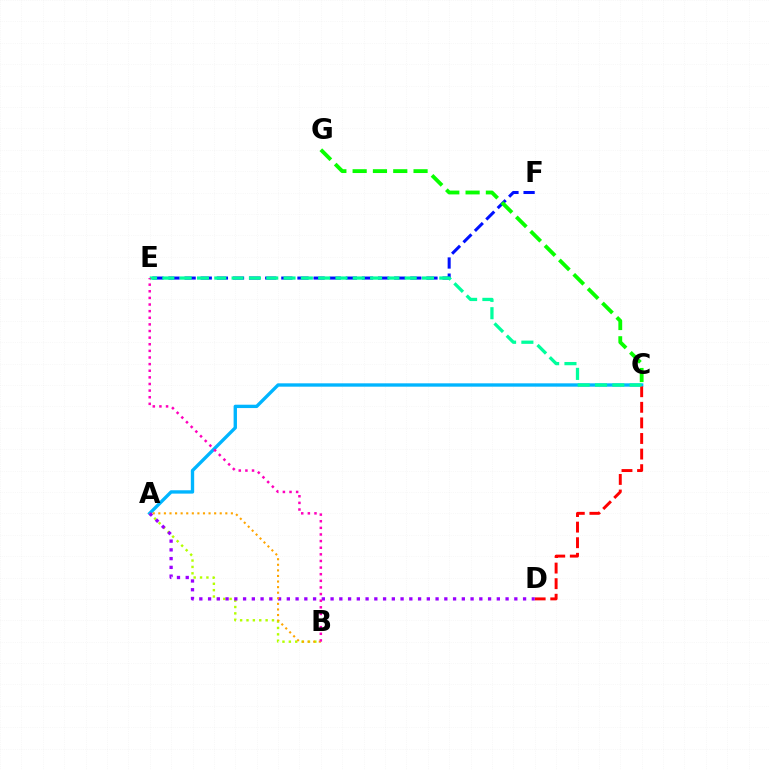{('A', 'C'): [{'color': '#00b5ff', 'line_style': 'solid', 'thickness': 2.42}], ('C', 'D'): [{'color': '#ff0000', 'line_style': 'dashed', 'thickness': 2.12}], ('A', 'B'): [{'color': '#b3ff00', 'line_style': 'dotted', 'thickness': 1.73}, {'color': '#ffa500', 'line_style': 'dotted', 'thickness': 1.52}], ('E', 'F'): [{'color': '#0010ff', 'line_style': 'dashed', 'thickness': 2.19}], ('C', 'E'): [{'color': '#00ff9d', 'line_style': 'dashed', 'thickness': 2.35}], ('C', 'G'): [{'color': '#08ff00', 'line_style': 'dashed', 'thickness': 2.76}], ('A', 'D'): [{'color': '#9b00ff', 'line_style': 'dotted', 'thickness': 2.38}], ('B', 'E'): [{'color': '#ff00bd', 'line_style': 'dotted', 'thickness': 1.8}]}